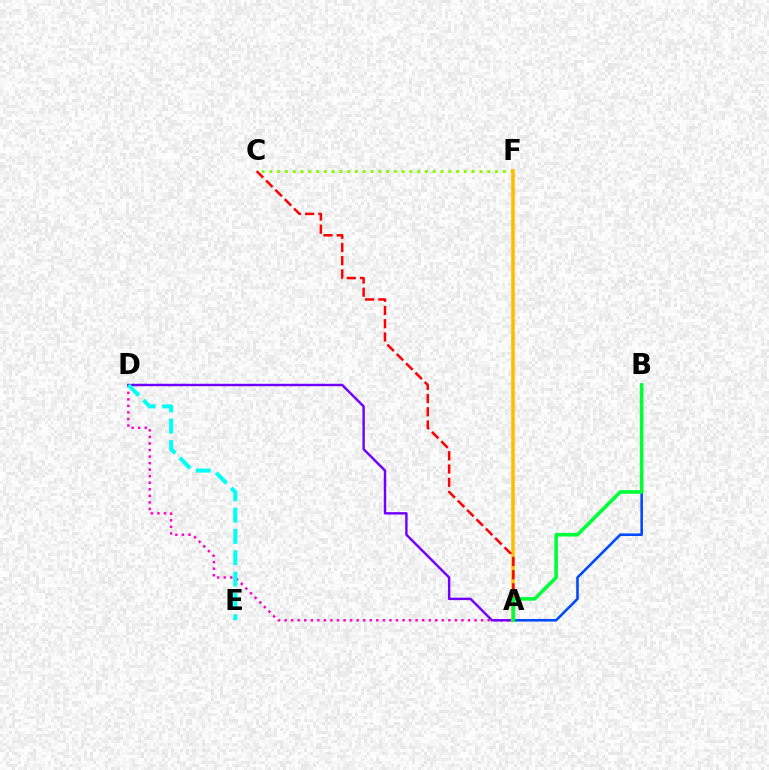{('A', 'D'): [{'color': '#ff00cf', 'line_style': 'dotted', 'thickness': 1.78}, {'color': '#7200ff', 'line_style': 'solid', 'thickness': 1.75}], ('C', 'F'): [{'color': '#84ff00', 'line_style': 'dotted', 'thickness': 2.11}], ('D', 'E'): [{'color': '#00fff6', 'line_style': 'dashed', 'thickness': 2.9}], ('A', 'F'): [{'color': '#ffbd00', 'line_style': 'solid', 'thickness': 2.57}], ('A', 'B'): [{'color': '#004bff', 'line_style': 'solid', 'thickness': 1.88}, {'color': '#00ff39', 'line_style': 'solid', 'thickness': 2.59}], ('A', 'C'): [{'color': '#ff0000', 'line_style': 'dashed', 'thickness': 1.8}]}